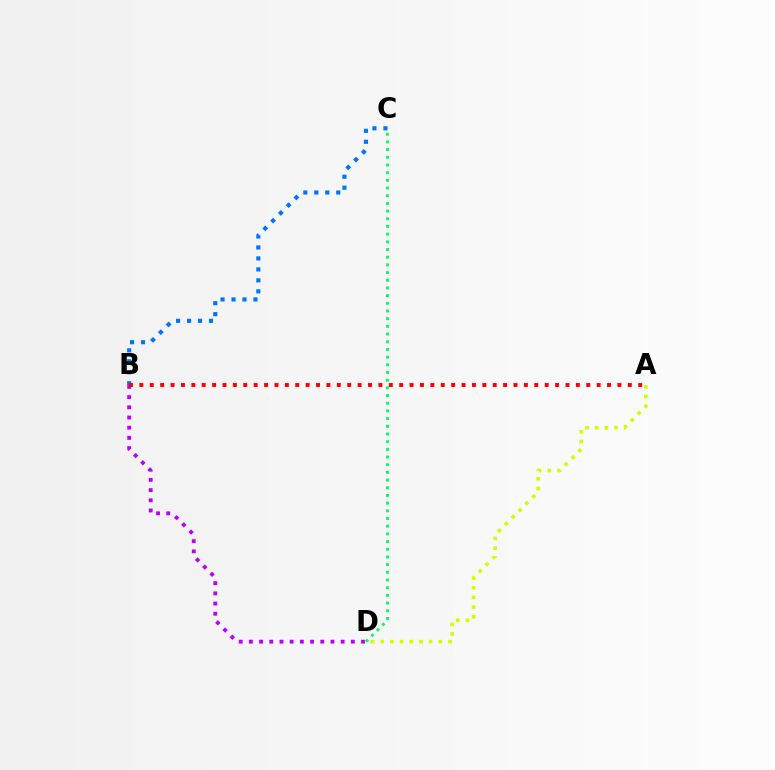{('C', 'D'): [{'color': '#00ff5c', 'line_style': 'dotted', 'thickness': 2.09}], ('B', 'C'): [{'color': '#0074ff', 'line_style': 'dotted', 'thickness': 2.98}], ('B', 'D'): [{'color': '#b900ff', 'line_style': 'dotted', 'thickness': 2.77}], ('A', 'B'): [{'color': '#ff0000', 'line_style': 'dotted', 'thickness': 2.82}], ('A', 'D'): [{'color': '#d1ff00', 'line_style': 'dotted', 'thickness': 2.63}]}